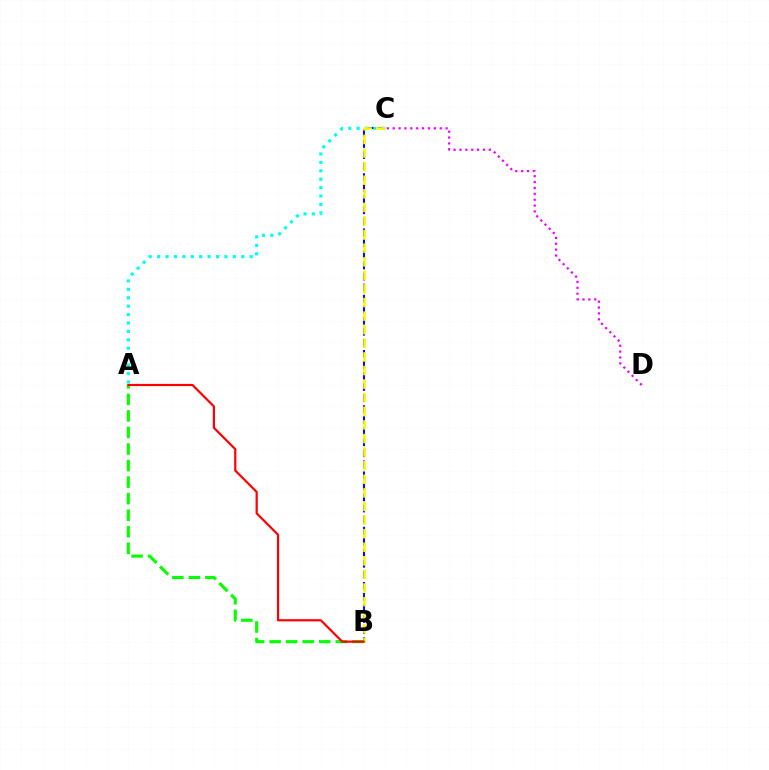{('B', 'C'): [{'color': '#0010ff', 'line_style': 'dashed', 'thickness': 1.5}, {'color': '#fcf500', 'line_style': 'dashed', 'thickness': 1.85}], ('A', 'C'): [{'color': '#00fff6', 'line_style': 'dotted', 'thickness': 2.29}], ('C', 'D'): [{'color': '#ee00ff', 'line_style': 'dotted', 'thickness': 1.6}], ('A', 'B'): [{'color': '#08ff00', 'line_style': 'dashed', 'thickness': 2.25}, {'color': '#ff0000', 'line_style': 'solid', 'thickness': 1.58}]}